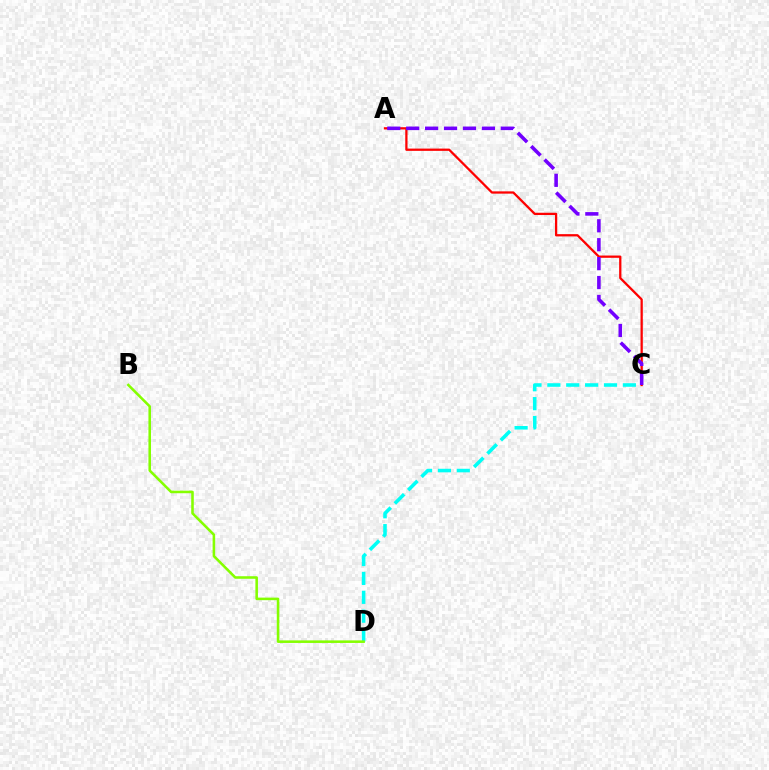{('A', 'C'): [{'color': '#ff0000', 'line_style': 'solid', 'thickness': 1.64}, {'color': '#7200ff', 'line_style': 'dashed', 'thickness': 2.57}], ('C', 'D'): [{'color': '#00fff6', 'line_style': 'dashed', 'thickness': 2.57}], ('B', 'D'): [{'color': '#84ff00', 'line_style': 'solid', 'thickness': 1.84}]}